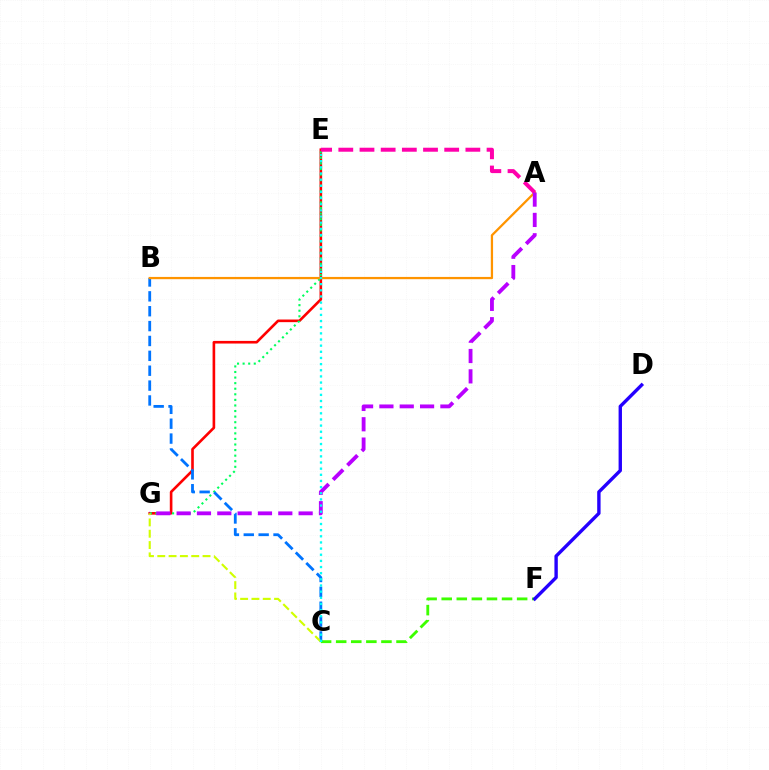{('E', 'G'): [{'color': '#ff0000', 'line_style': 'solid', 'thickness': 1.89}, {'color': '#00ff5c', 'line_style': 'dotted', 'thickness': 1.52}], ('C', 'F'): [{'color': '#3dff00', 'line_style': 'dashed', 'thickness': 2.05}], ('D', 'F'): [{'color': '#2500ff', 'line_style': 'solid', 'thickness': 2.43}], ('B', 'C'): [{'color': '#0074ff', 'line_style': 'dashed', 'thickness': 2.02}], ('A', 'B'): [{'color': '#ff9400', 'line_style': 'solid', 'thickness': 1.63}], ('A', 'E'): [{'color': '#ff00ac', 'line_style': 'dashed', 'thickness': 2.88}], ('A', 'G'): [{'color': '#b900ff', 'line_style': 'dashed', 'thickness': 2.76}], ('C', 'G'): [{'color': '#d1ff00', 'line_style': 'dashed', 'thickness': 1.54}], ('C', 'E'): [{'color': '#00fff6', 'line_style': 'dotted', 'thickness': 1.67}]}